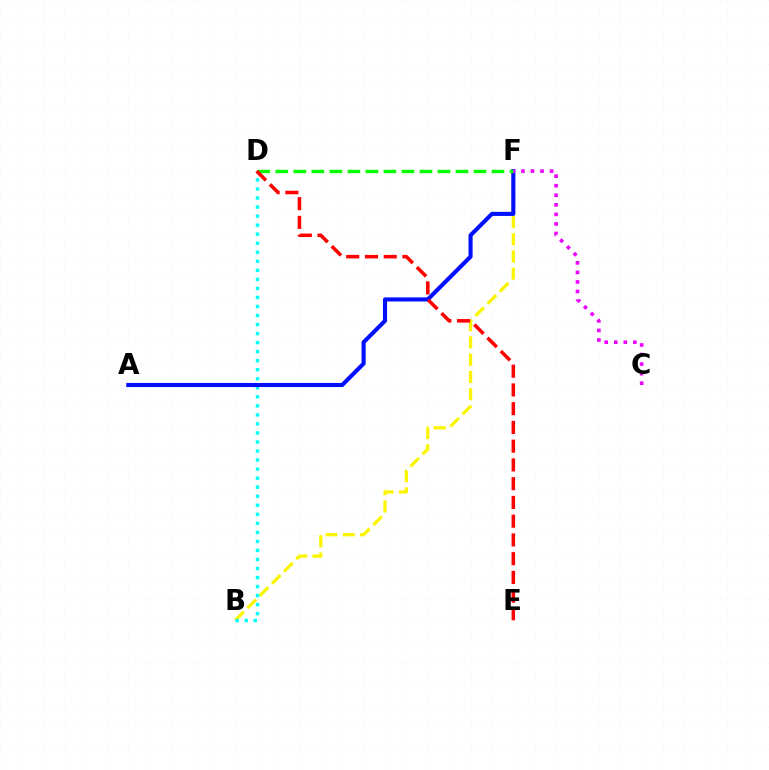{('B', 'F'): [{'color': '#fcf500', 'line_style': 'dashed', 'thickness': 2.35}], ('B', 'D'): [{'color': '#00fff6', 'line_style': 'dotted', 'thickness': 2.46}], ('A', 'F'): [{'color': '#0010ff', 'line_style': 'solid', 'thickness': 2.95}], ('D', 'F'): [{'color': '#08ff00', 'line_style': 'dashed', 'thickness': 2.45}], ('D', 'E'): [{'color': '#ff0000', 'line_style': 'dashed', 'thickness': 2.55}], ('C', 'F'): [{'color': '#ee00ff', 'line_style': 'dotted', 'thickness': 2.6}]}